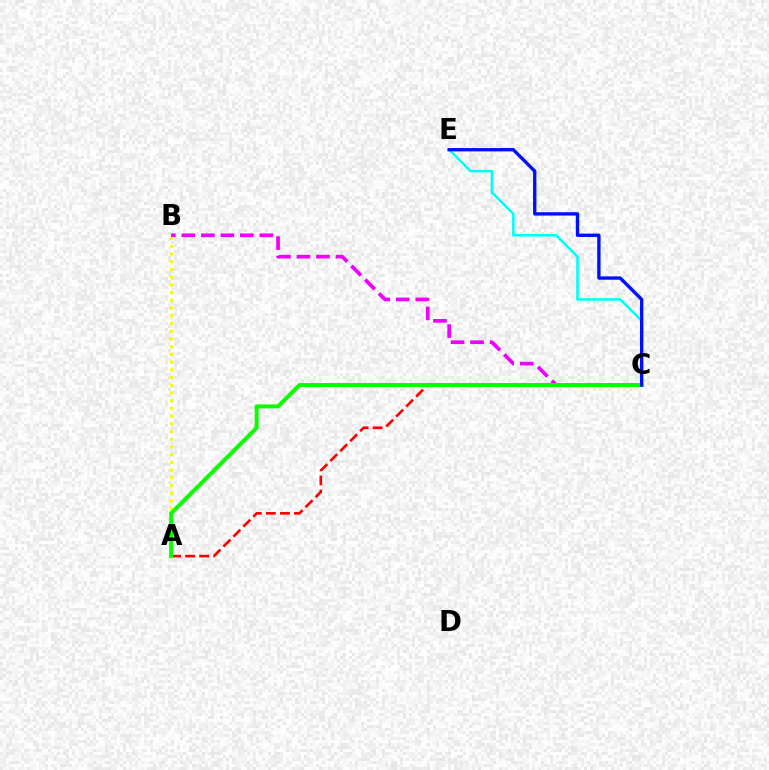{('B', 'C'): [{'color': '#ee00ff', 'line_style': 'dashed', 'thickness': 2.65}], ('A', 'B'): [{'color': '#fcf500', 'line_style': 'dotted', 'thickness': 2.1}], ('A', 'C'): [{'color': '#ff0000', 'line_style': 'dashed', 'thickness': 1.91}, {'color': '#08ff00', 'line_style': 'solid', 'thickness': 2.84}], ('C', 'E'): [{'color': '#00fff6', 'line_style': 'solid', 'thickness': 1.84}, {'color': '#0010ff', 'line_style': 'solid', 'thickness': 2.41}]}